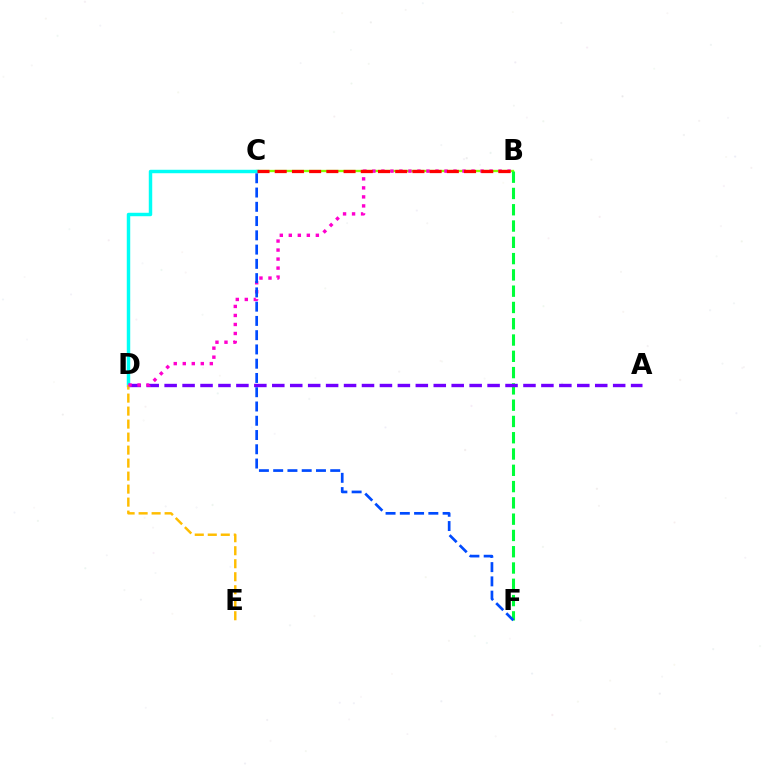{('B', 'C'): [{'color': '#84ff00', 'line_style': 'solid', 'thickness': 1.66}, {'color': '#ff0000', 'line_style': 'dashed', 'thickness': 2.34}], ('B', 'F'): [{'color': '#00ff39', 'line_style': 'dashed', 'thickness': 2.21}], ('A', 'D'): [{'color': '#7200ff', 'line_style': 'dashed', 'thickness': 2.44}], ('C', 'D'): [{'color': '#00fff6', 'line_style': 'solid', 'thickness': 2.48}], ('D', 'E'): [{'color': '#ffbd00', 'line_style': 'dashed', 'thickness': 1.77}], ('B', 'D'): [{'color': '#ff00cf', 'line_style': 'dotted', 'thickness': 2.45}], ('C', 'F'): [{'color': '#004bff', 'line_style': 'dashed', 'thickness': 1.94}]}